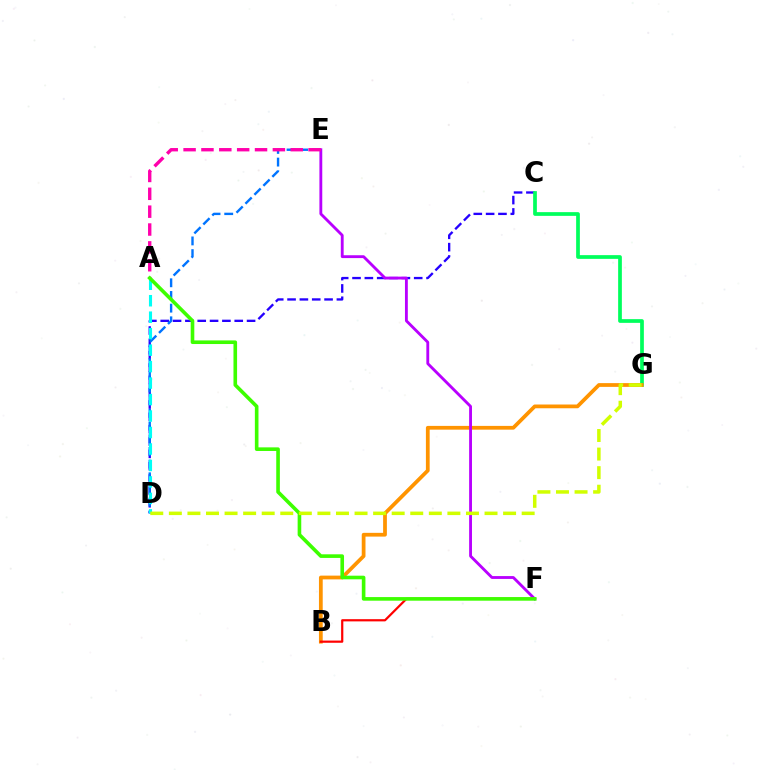{('C', 'D'): [{'color': '#2500ff', 'line_style': 'dashed', 'thickness': 1.68}], ('D', 'E'): [{'color': '#0074ff', 'line_style': 'dashed', 'thickness': 1.72}], ('C', 'G'): [{'color': '#00ff5c', 'line_style': 'solid', 'thickness': 2.68}], ('B', 'G'): [{'color': '#ff9400', 'line_style': 'solid', 'thickness': 2.7}], ('E', 'F'): [{'color': '#b900ff', 'line_style': 'solid', 'thickness': 2.05}], ('A', 'D'): [{'color': '#00fff6', 'line_style': 'dashed', 'thickness': 2.24}], ('A', 'E'): [{'color': '#ff00ac', 'line_style': 'dashed', 'thickness': 2.43}], ('B', 'F'): [{'color': '#ff0000', 'line_style': 'solid', 'thickness': 1.59}], ('A', 'F'): [{'color': '#3dff00', 'line_style': 'solid', 'thickness': 2.6}], ('D', 'G'): [{'color': '#d1ff00', 'line_style': 'dashed', 'thickness': 2.52}]}